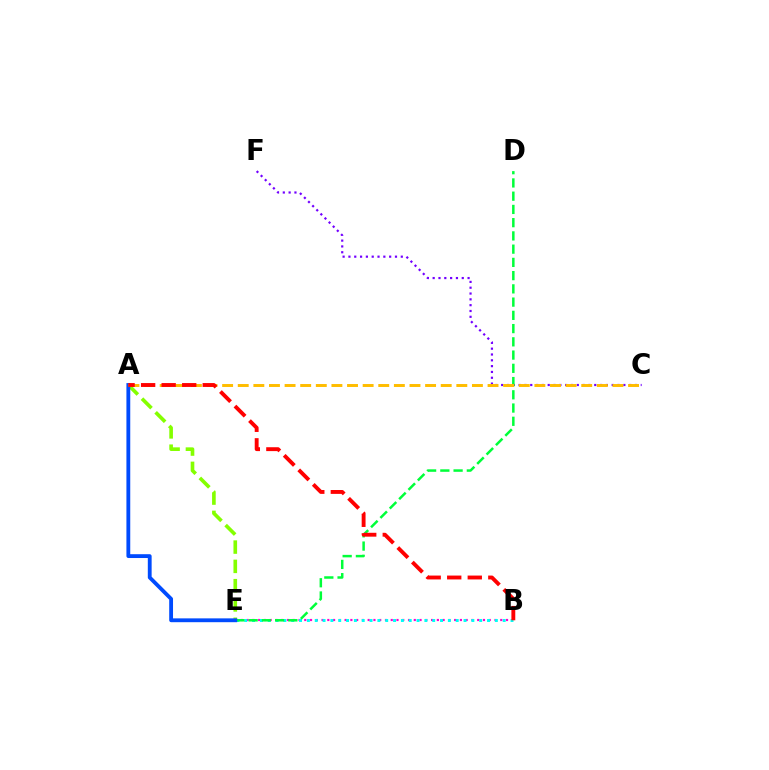{('B', 'E'): [{'color': '#ff00cf', 'line_style': 'dotted', 'thickness': 1.57}, {'color': '#00fff6', 'line_style': 'dotted', 'thickness': 2.13}], ('C', 'F'): [{'color': '#7200ff', 'line_style': 'dotted', 'thickness': 1.58}], ('A', 'E'): [{'color': '#84ff00', 'line_style': 'dashed', 'thickness': 2.62}, {'color': '#004bff', 'line_style': 'solid', 'thickness': 2.75}], ('D', 'E'): [{'color': '#00ff39', 'line_style': 'dashed', 'thickness': 1.8}], ('A', 'C'): [{'color': '#ffbd00', 'line_style': 'dashed', 'thickness': 2.12}], ('A', 'B'): [{'color': '#ff0000', 'line_style': 'dashed', 'thickness': 2.79}]}